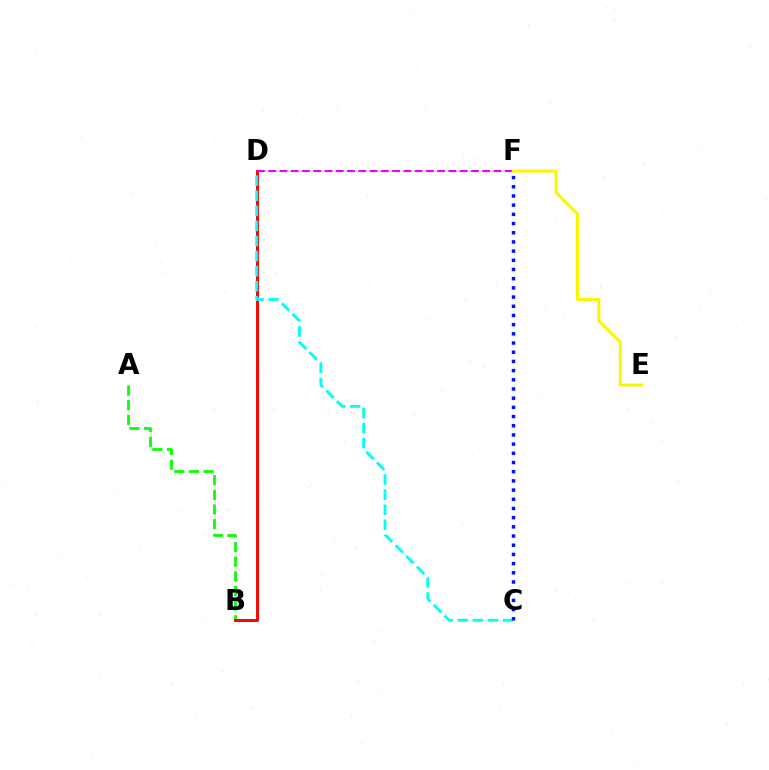{('A', 'B'): [{'color': '#08ff00', 'line_style': 'dashed', 'thickness': 1.99}], ('B', 'D'): [{'color': '#ff0000', 'line_style': 'solid', 'thickness': 2.1}], ('C', 'D'): [{'color': '#00fff6', 'line_style': 'dashed', 'thickness': 2.05}], ('D', 'F'): [{'color': '#ee00ff', 'line_style': 'dashed', 'thickness': 1.53}], ('E', 'F'): [{'color': '#fcf500', 'line_style': 'solid', 'thickness': 2.16}], ('C', 'F'): [{'color': '#0010ff', 'line_style': 'dotted', 'thickness': 2.5}]}